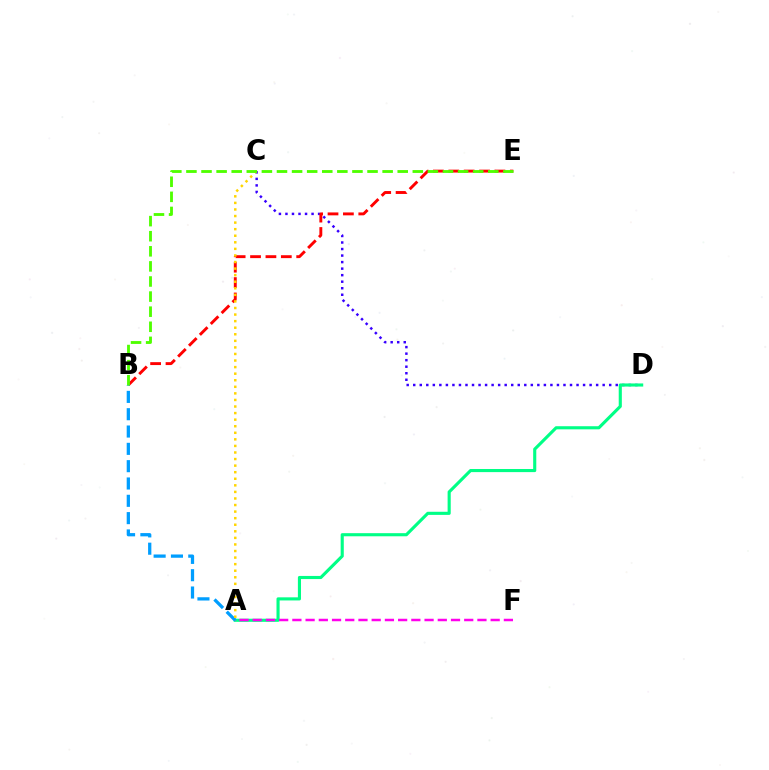{('C', 'D'): [{'color': '#3700ff', 'line_style': 'dotted', 'thickness': 1.77}], ('A', 'D'): [{'color': '#00ff86', 'line_style': 'solid', 'thickness': 2.24}], ('B', 'E'): [{'color': '#ff0000', 'line_style': 'dashed', 'thickness': 2.09}, {'color': '#4fff00', 'line_style': 'dashed', 'thickness': 2.05}], ('A', 'F'): [{'color': '#ff00ed', 'line_style': 'dashed', 'thickness': 1.8}], ('A', 'B'): [{'color': '#009eff', 'line_style': 'dashed', 'thickness': 2.35}], ('A', 'C'): [{'color': '#ffd500', 'line_style': 'dotted', 'thickness': 1.78}]}